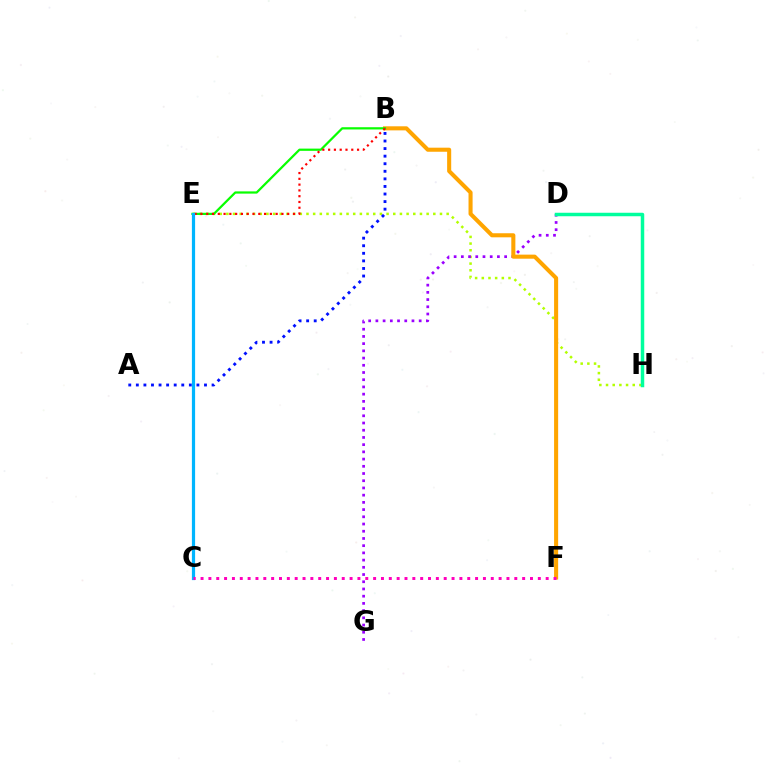{('E', 'H'): [{'color': '#b3ff00', 'line_style': 'dotted', 'thickness': 1.81}], ('D', 'G'): [{'color': '#9b00ff', 'line_style': 'dotted', 'thickness': 1.96}], ('B', 'F'): [{'color': '#ffa500', 'line_style': 'solid', 'thickness': 2.93}], ('B', 'E'): [{'color': '#08ff00', 'line_style': 'solid', 'thickness': 1.61}, {'color': '#ff0000', 'line_style': 'dotted', 'thickness': 1.57}], ('A', 'B'): [{'color': '#0010ff', 'line_style': 'dotted', 'thickness': 2.06}], ('C', 'E'): [{'color': '#00b5ff', 'line_style': 'solid', 'thickness': 2.31}], ('D', 'H'): [{'color': '#00ff9d', 'line_style': 'solid', 'thickness': 2.51}], ('C', 'F'): [{'color': '#ff00bd', 'line_style': 'dotted', 'thickness': 2.13}]}